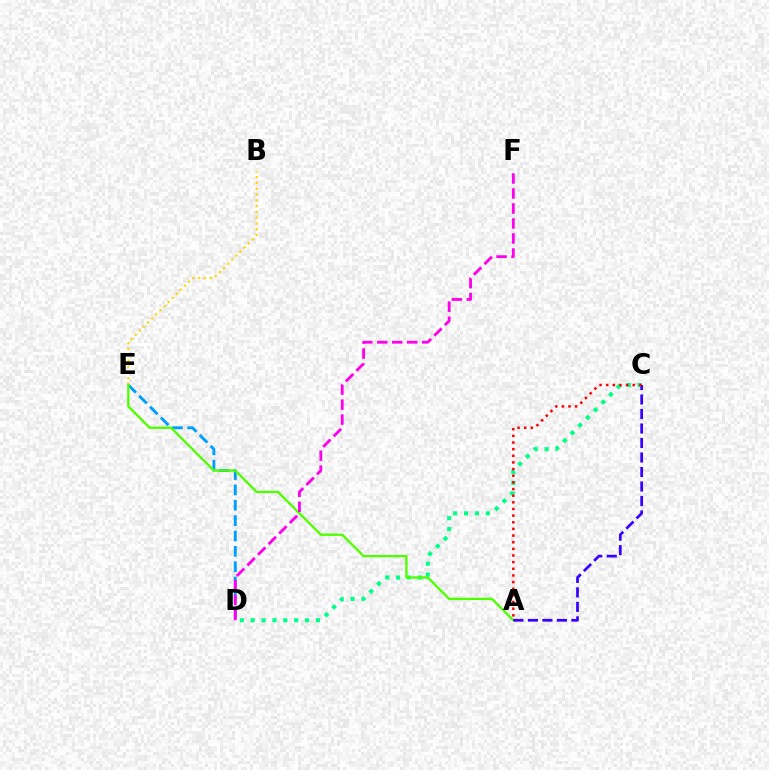{('D', 'E'): [{'color': '#009eff', 'line_style': 'dashed', 'thickness': 2.09}], ('B', 'E'): [{'color': '#ffd500', 'line_style': 'dotted', 'thickness': 1.58}], ('C', 'D'): [{'color': '#00ff86', 'line_style': 'dotted', 'thickness': 2.95}], ('A', 'E'): [{'color': '#4fff00', 'line_style': 'solid', 'thickness': 1.67}], ('A', 'C'): [{'color': '#3700ff', 'line_style': 'dashed', 'thickness': 1.97}, {'color': '#ff0000', 'line_style': 'dotted', 'thickness': 1.81}], ('D', 'F'): [{'color': '#ff00ed', 'line_style': 'dashed', 'thickness': 2.04}]}